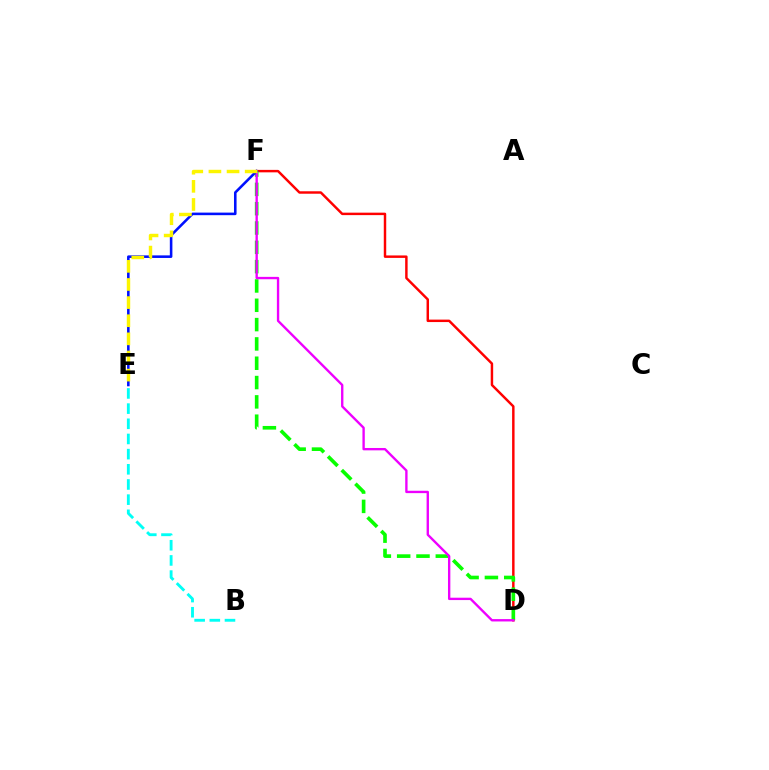{('D', 'F'): [{'color': '#ff0000', 'line_style': 'solid', 'thickness': 1.77}, {'color': '#08ff00', 'line_style': 'dashed', 'thickness': 2.62}, {'color': '#ee00ff', 'line_style': 'solid', 'thickness': 1.7}], ('E', 'F'): [{'color': '#0010ff', 'line_style': 'solid', 'thickness': 1.86}, {'color': '#fcf500', 'line_style': 'dashed', 'thickness': 2.46}], ('B', 'E'): [{'color': '#00fff6', 'line_style': 'dashed', 'thickness': 2.06}]}